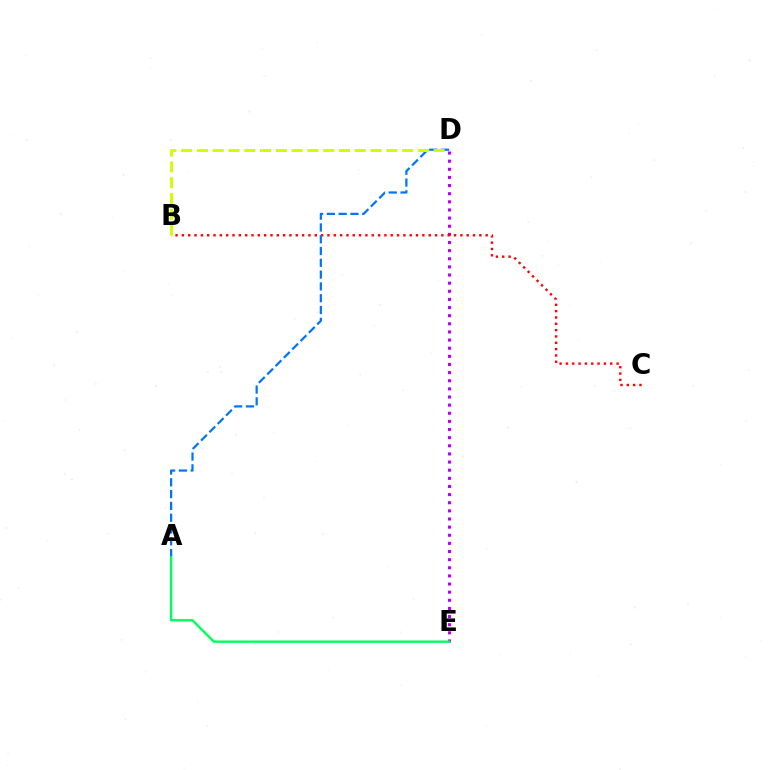{('D', 'E'): [{'color': '#b900ff', 'line_style': 'dotted', 'thickness': 2.21}], ('B', 'C'): [{'color': '#ff0000', 'line_style': 'dotted', 'thickness': 1.72}], ('A', 'E'): [{'color': '#00ff5c', 'line_style': 'solid', 'thickness': 1.73}], ('A', 'D'): [{'color': '#0074ff', 'line_style': 'dashed', 'thickness': 1.6}], ('B', 'D'): [{'color': '#d1ff00', 'line_style': 'dashed', 'thickness': 2.14}]}